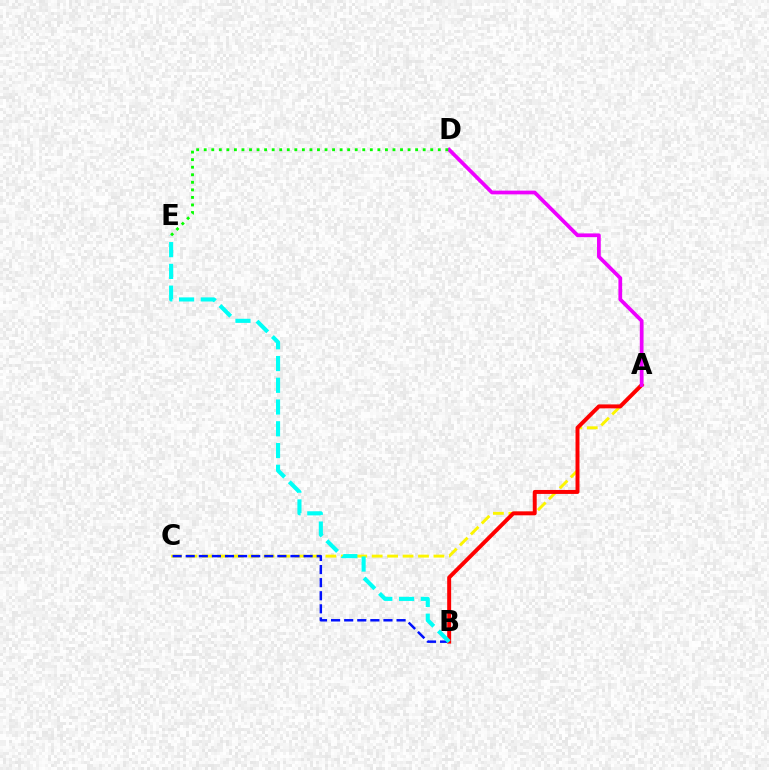{('A', 'C'): [{'color': '#fcf500', 'line_style': 'dashed', 'thickness': 2.1}], ('B', 'C'): [{'color': '#0010ff', 'line_style': 'dashed', 'thickness': 1.78}], ('A', 'B'): [{'color': '#ff0000', 'line_style': 'solid', 'thickness': 2.85}], ('A', 'D'): [{'color': '#ee00ff', 'line_style': 'solid', 'thickness': 2.69}], ('B', 'E'): [{'color': '#00fff6', 'line_style': 'dashed', 'thickness': 2.96}], ('D', 'E'): [{'color': '#08ff00', 'line_style': 'dotted', 'thickness': 2.05}]}